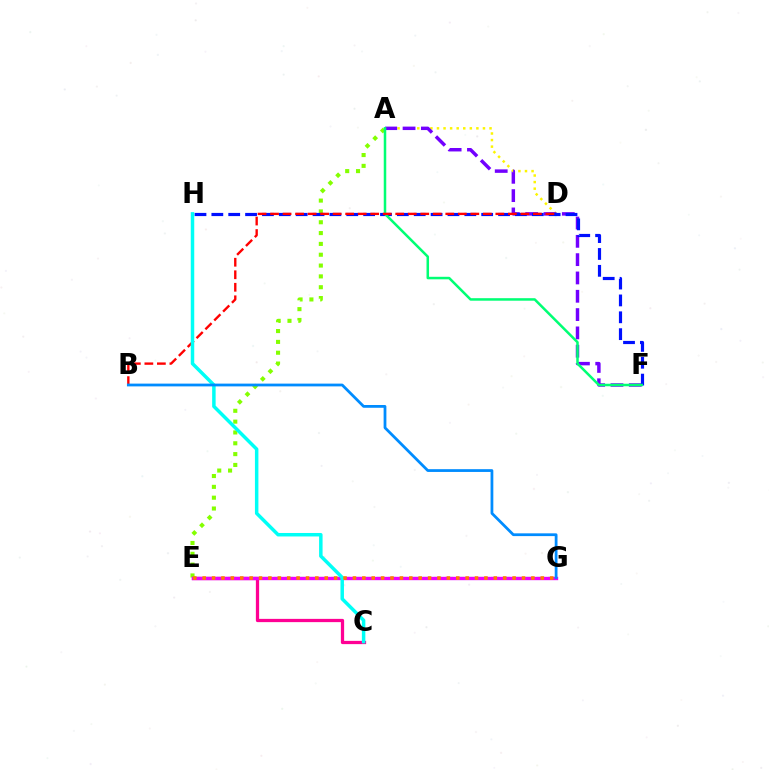{('E', 'G'): [{'color': '#08ff00', 'line_style': 'dashed', 'thickness': 1.55}, {'color': '#ee00ff', 'line_style': 'solid', 'thickness': 2.42}, {'color': '#ff7c00', 'line_style': 'dotted', 'thickness': 2.55}], ('A', 'D'): [{'color': '#fcf500', 'line_style': 'dotted', 'thickness': 1.79}], ('A', 'E'): [{'color': '#84ff00', 'line_style': 'dotted', 'thickness': 2.94}], ('A', 'F'): [{'color': '#7200ff', 'line_style': 'dashed', 'thickness': 2.49}, {'color': '#00ff74', 'line_style': 'solid', 'thickness': 1.81}], ('F', 'H'): [{'color': '#0010ff', 'line_style': 'dashed', 'thickness': 2.29}], ('C', 'E'): [{'color': '#ff0094', 'line_style': 'solid', 'thickness': 2.34}], ('B', 'D'): [{'color': '#ff0000', 'line_style': 'dashed', 'thickness': 1.7}], ('C', 'H'): [{'color': '#00fff6', 'line_style': 'solid', 'thickness': 2.51}], ('B', 'G'): [{'color': '#008cff', 'line_style': 'solid', 'thickness': 1.99}]}